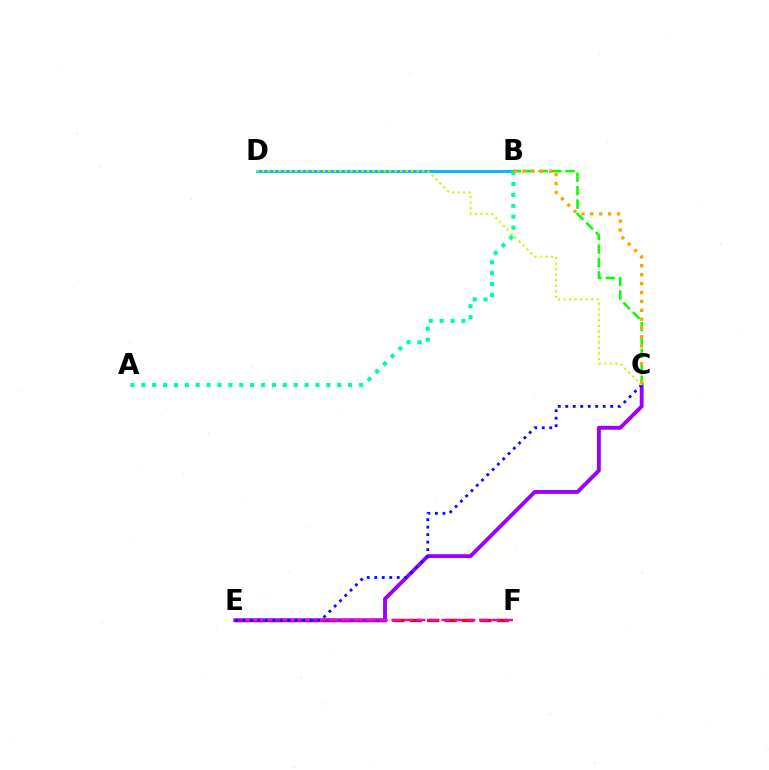{('E', 'F'): [{'color': '#ff0000', 'line_style': 'dashed', 'thickness': 2.37}, {'color': '#ff00bd', 'line_style': 'dashed', 'thickness': 1.7}], ('C', 'E'): [{'color': '#9b00ff', 'line_style': 'solid', 'thickness': 2.78}, {'color': '#0010ff', 'line_style': 'dotted', 'thickness': 2.03}], ('B', 'C'): [{'color': '#08ff00', 'line_style': 'dashed', 'thickness': 1.83}, {'color': '#ffa500', 'line_style': 'dotted', 'thickness': 2.42}], ('B', 'D'): [{'color': '#00b5ff', 'line_style': 'solid', 'thickness': 2.06}], ('A', 'B'): [{'color': '#00ff9d', 'line_style': 'dotted', 'thickness': 2.96}], ('C', 'D'): [{'color': '#b3ff00', 'line_style': 'dotted', 'thickness': 1.5}]}